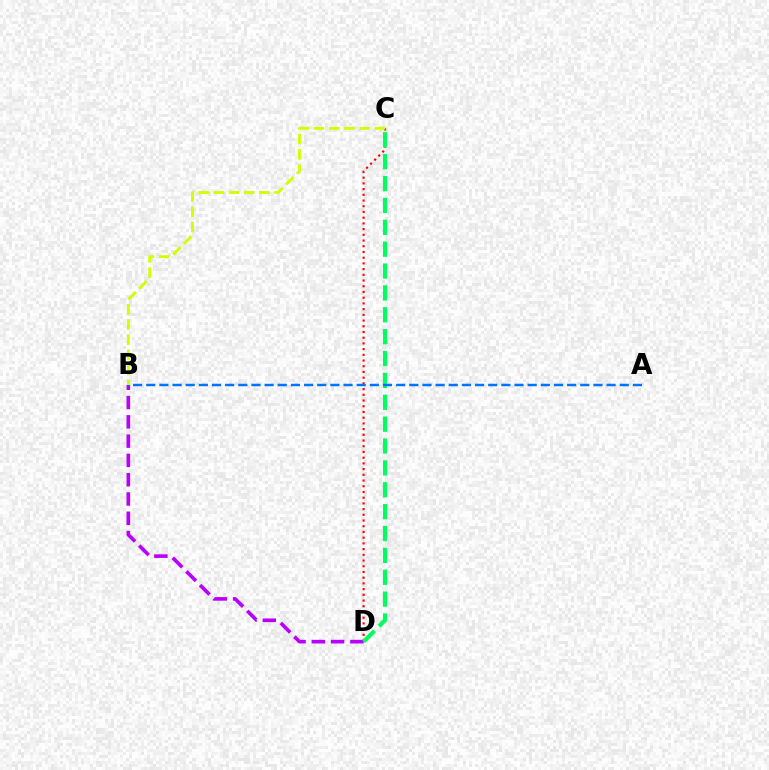{('C', 'D'): [{'color': '#ff0000', 'line_style': 'dotted', 'thickness': 1.55}, {'color': '#00ff5c', 'line_style': 'dashed', 'thickness': 2.97}], ('B', 'D'): [{'color': '#b900ff', 'line_style': 'dashed', 'thickness': 2.62}], ('A', 'B'): [{'color': '#0074ff', 'line_style': 'dashed', 'thickness': 1.79}], ('B', 'C'): [{'color': '#d1ff00', 'line_style': 'dashed', 'thickness': 2.06}]}